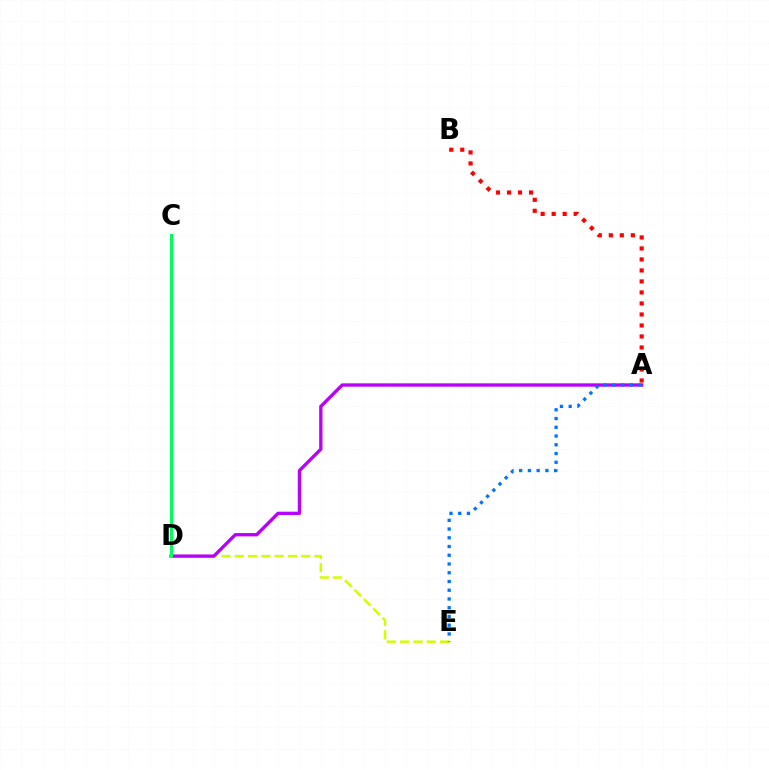{('D', 'E'): [{'color': '#d1ff00', 'line_style': 'dashed', 'thickness': 1.81}], ('A', 'D'): [{'color': '#b900ff', 'line_style': 'solid', 'thickness': 2.39}], ('A', 'B'): [{'color': '#ff0000', 'line_style': 'dotted', 'thickness': 2.99}], ('C', 'D'): [{'color': '#00ff5c', 'line_style': 'solid', 'thickness': 2.16}], ('A', 'E'): [{'color': '#0074ff', 'line_style': 'dotted', 'thickness': 2.38}]}